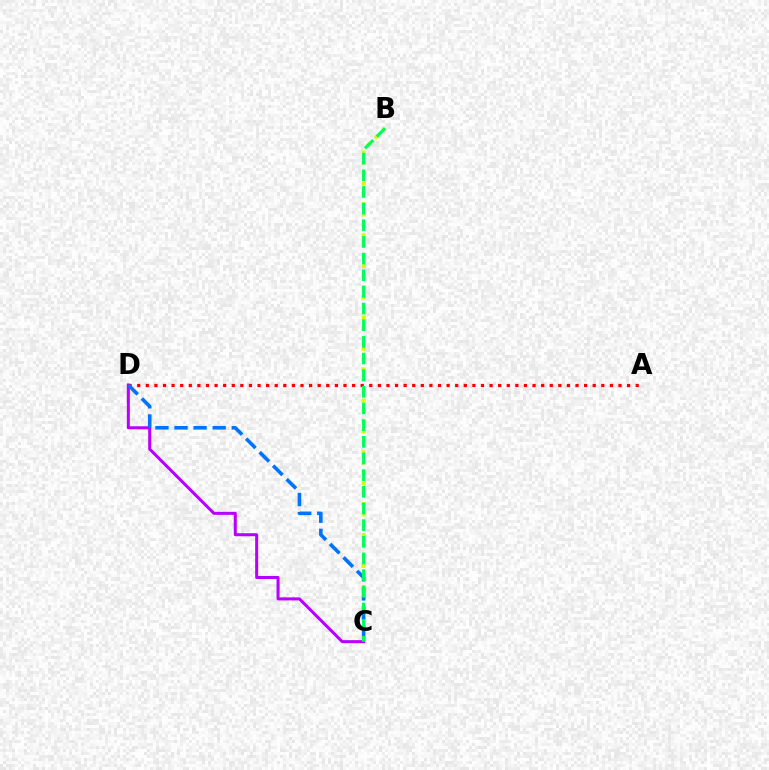{('B', 'C'): [{'color': '#d1ff00', 'line_style': 'dotted', 'thickness': 2.81}, {'color': '#00ff5c', 'line_style': 'dashed', 'thickness': 2.26}], ('A', 'D'): [{'color': '#ff0000', 'line_style': 'dotted', 'thickness': 2.34}], ('C', 'D'): [{'color': '#b900ff', 'line_style': 'solid', 'thickness': 2.18}, {'color': '#0074ff', 'line_style': 'dashed', 'thickness': 2.59}]}